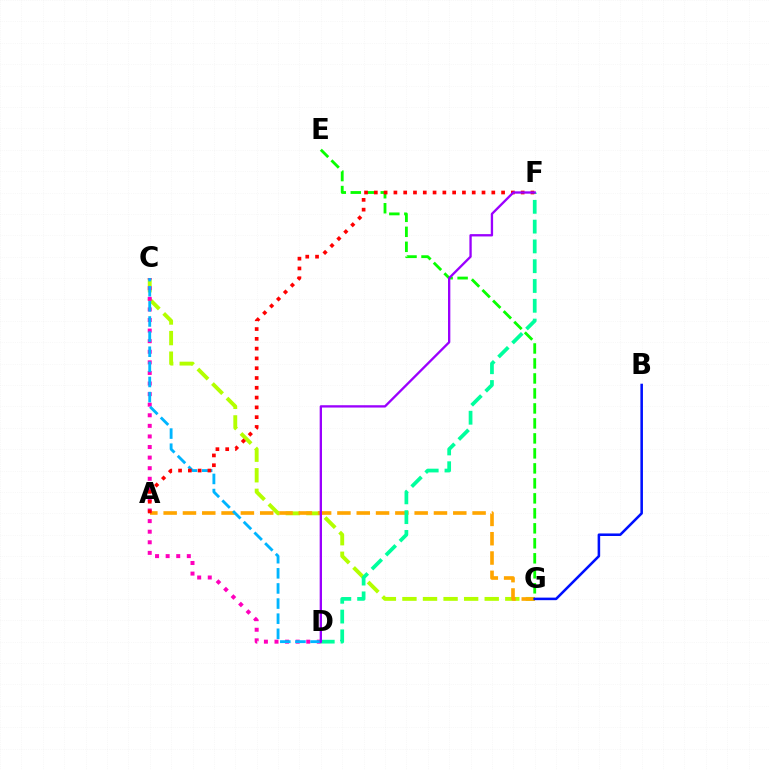{('C', 'G'): [{'color': '#b3ff00', 'line_style': 'dashed', 'thickness': 2.79}], ('A', 'G'): [{'color': '#ffa500', 'line_style': 'dashed', 'thickness': 2.62}], ('C', 'D'): [{'color': '#ff00bd', 'line_style': 'dotted', 'thickness': 2.88}, {'color': '#00b5ff', 'line_style': 'dashed', 'thickness': 2.05}], ('E', 'G'): [{'color': '#08ff00', 'line_style': 'dashed', 'thickness': 2.04}], ('D', 'F'): [{'color': '#00ff9d', 'line_style': 'dashed', 'thickness': 2.69}, {'color': '#9b00ff', 'line_style': 'solid', 'thickness': 1.67}], ('B', 'G'): [{'color': '#0010ff', 'line_style': 'solid', 'thickness': 1.84}], ('A', 'F'): [{'color': '#ff0000', 'line_style': 'dotted', 'thickness': 2.66}]}